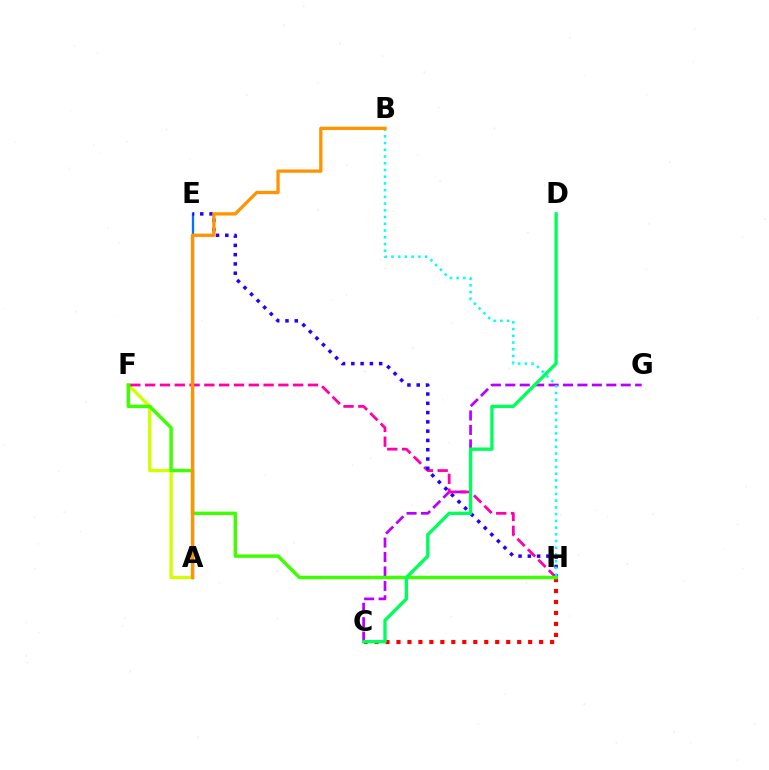{('A', 'F'): [{'color': '#d1ff00', 'line_style': 'solid', 'thickness': 2.39}], ('C', 'G'): [{'color': '#b900ff', 'line_style': 'dashed', 'thickness': 1.96}], ('A', 'E'): [{'color': '#0074ff', 'line_style': 'solid', 'thickness': 1.67}], ('C', 'H'): [{'color': '#ff0000', 'line_style': 'dotted', 'thickness': 2.98}], ('F', 'H'): [{'color': '#ff00ac', 'line_style': 'dashed', 'thickness': 2.01}, {'color': '#3dff00', 'line_style': 'solid', 'thickness': 2.48}], ('E', 'H'): [{'color': '#2500ff', 'line_style': 'dotted', 'thickness': 2.52}], ('B', 'H'): [{'color': '#00fff6', 'line_style': 'dotted', 'thickness': 1.83}], ('A', 'B'): [{'color': '#ff9400', 'line_style': 'solid', 'thickness': 2.38}], ('C', 'D'): [{'color': '#00ff5c', 'line_style': 'solid', 'thickness': 2.42}]}